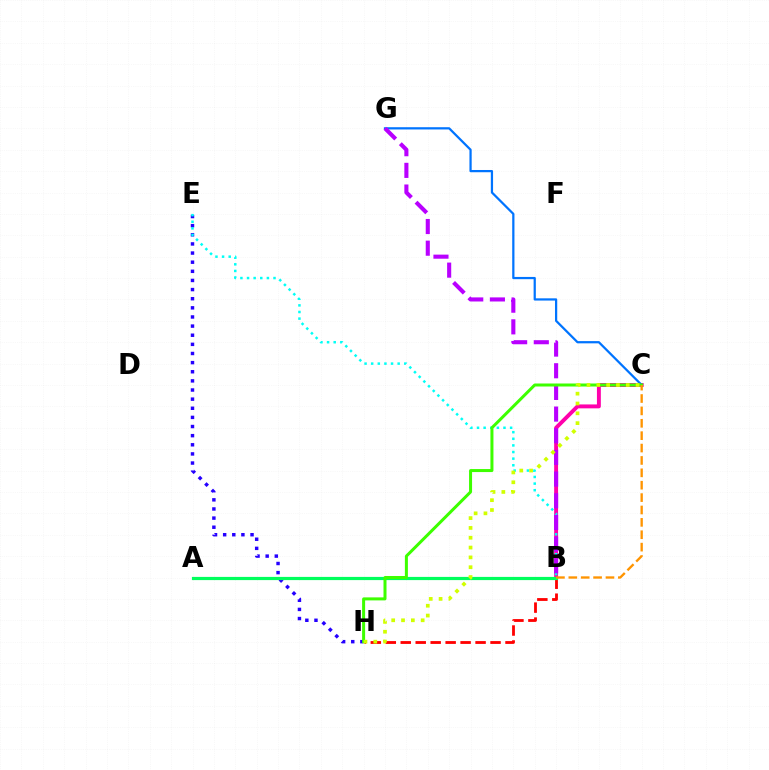{('B', 'C'): [{'color': '#ff00ac', 'line_style': 'solid', 'thickness': 2.82}, {'color': '#ff9400', 'line_style': 'dashed', 'thickness': 1.68}], ('E', 'H'): [{'color': '#2500ff', 'line_style': 'dotted', 'thickness': 2.48}], ('B', 'E'): [{'color': '#00fff6', 'line_style': 'dotted', 'thickness': 1.8}], ('C', 'G'): [{'color': '#0074ff', 'line_style': 'solid', 'thickness': 1.61}], ('B', 'H'): [{'color': '#ff0000', 'line_style': 'dashed', 'thickness': 2.03}], ('A', 'B'): [{'color': '#00ff5c', 'line_style': 'solid', 'thickness': 2.3}], ('B', 'G'): [{'color': '#b900ff', 'line_style': 'dashed', 'thickness': 2.94}], ('C', 'H'): [{'color': '#3dff00', 'line_style': 'solid', 'thickness': 2.17}, {'color': '#d1ff00', 'line_style': 'dotted', 'thickness': 2.67}]}